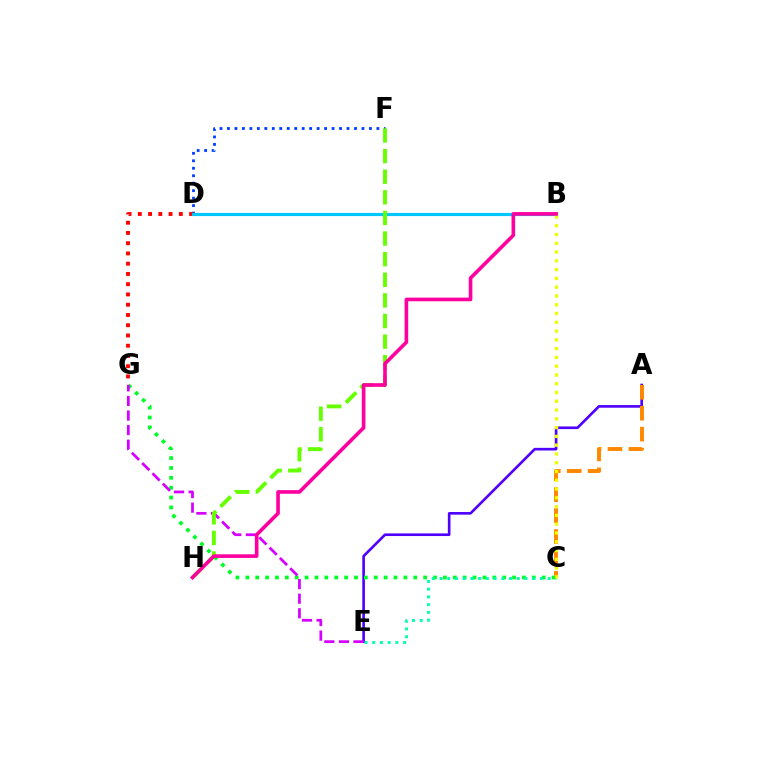{('D', 'F'): [{'color': '#003fff', 'line_style': 'dotted', 'thickness': 2.03}], ('D', 'G'): [{'color': '#ff0000', 'line_style': 'dotted', 'thickness': 2.79}], ('B', 'D'): [{'color': '#00c7ff', 'line_style': 'solid', 'thickness': 2.27}], ('A', 'E'): [{'color': '#4f00ff', 'line_style': 'solid', 'thickness': 1.9}], ('A', 'C'): [{'color': '#ff8800', 'line_style': 'dashed', 'thickness': 2.84}], ('C', 'G'): [{'color': '#00ff27', 'line_style': 'dotted', 'thickness': 2.68}], ('E', 'G'): [{'color': '#d600ff', 'line_style': 'dashed', 'thickness': 1.98}], ('C', 'E'): [{'color': '#00ffaf', 'line_style': 'dotted', 'thickness': 2.1}], ('F', 'H'): [{'color': '#66ff00', 'line_style': 'dashed', 'thickness': 2.8}], ('B', 'C'): [{'color': '#eeff00', 'line_style': 'dotted', 'thickness': 2.38}], ('B', 'H'): [{'color': '#ff00a0', 'line_style': 'solid', 'thickness': 2.62}]}